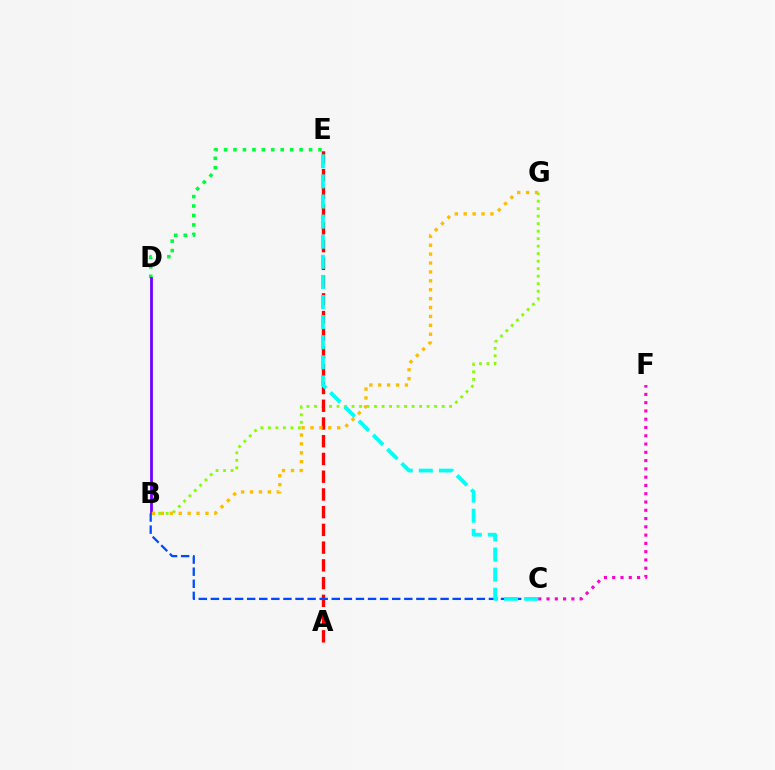{('C', 'F'): [{'color': '#ff00cf', 'line_style': 'dotted', 'thickness': 2.25}], ('D', 'E'): [{'color': '#00ff39', 'line_style': 'dotted', 'thickness': 2.57}], ('B', 'G'): [{'color': '#84ff00', 'line_style': 'dotted', 'thickness': 2.04}, {'color': '#ffbd00', 'line_style': 'dotted', 'thickness': 2.42}], ('B', 'D'): [{'color': '#7200ff', 'line_style': 'solid', 'thickness': 2.01}], ('A', 'E'): [{'color': '#ff0000', 'line_style': 'dashed', 'thickness': 2.41}], ('B', 'C'): [{'color': '#004bff', 'line_style': 'dashed', 'thickness': 1.64}], ('C', 'E'): [{'color': '#00fff6', 'line_style': 'dashed', 'thickness': 2.73}]}